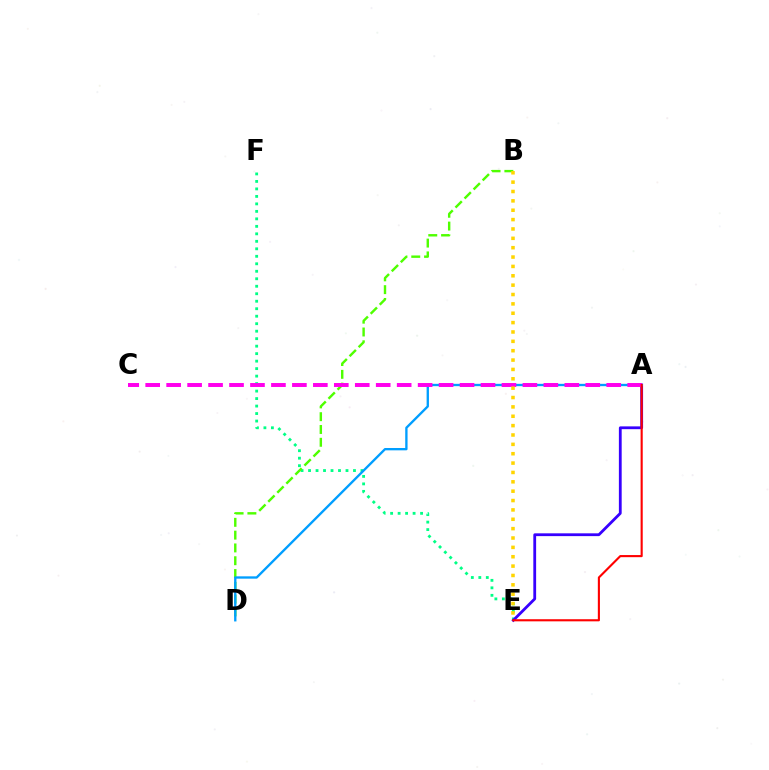{('E', 'F'): [{'color': '#00ff86', 'line_style': 'dotted', 'thickness': 2.03}], ('A', 'E'): [{'color': '#3700ff', 'line_style': 'solid', 'thickness': 2.01}, {'color': '#ff0000', 'line_style': 'solid', 'thickness': 1.53}], ('B', 'D'): [{'color': '#4fff00', 'line_style': 'dashed', 'thickness': 1.74}], ('A', 'D'): [{'color': '#009eff', 'line_style': 'solid', 'thickness': 1.68}], ('A', 'C'): [{'color': '#ff00ed', 'line_style': 'dashed', 'thickness': 2.85}], ('B', 'E'): [{'color': '#ffd500', 'line_style': 'dotted', 'thickness': 2.54}]}